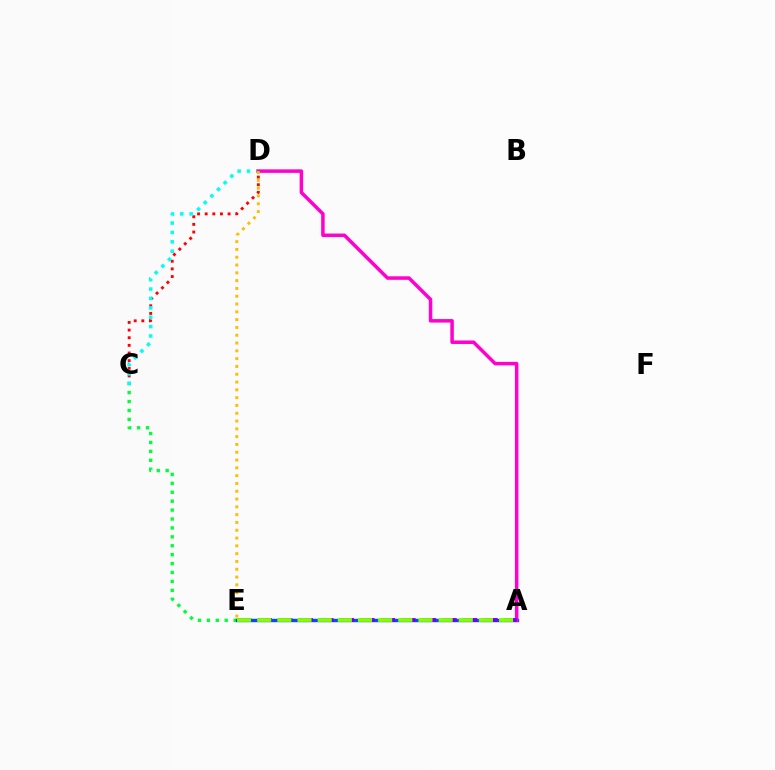{('C', 'E'): [{'color': '#00ff39', 'line_style': 'dotted', 'thickness': 2.42}], ('C', 'D'): [{'color': '#ff0000', 'line_style': 'dotted', 'thickness': 2.08}, {'color': '#00fff6', 'line_style': 'dotted', 'thickness': 2.55}], ('A', 'E'): [{'color': '#004bff', 'line_style': 'solid', 'thickness': 2.43}, {'color': '#7200ff', 'line_style': 'dashed', 'thickness': 2.79}, {'color': '#84ff00', 'line_style': 'dashed', 'thickness': 2.74}], ('A', 'D'): [{'color': '#ff00cf', 'line_style': 'solid', 'thickness': 2.52}], ('D', 'E'): [{'color': '#ffbd00', 'line_style': 'dotted', 'thickness': 2.12}]}